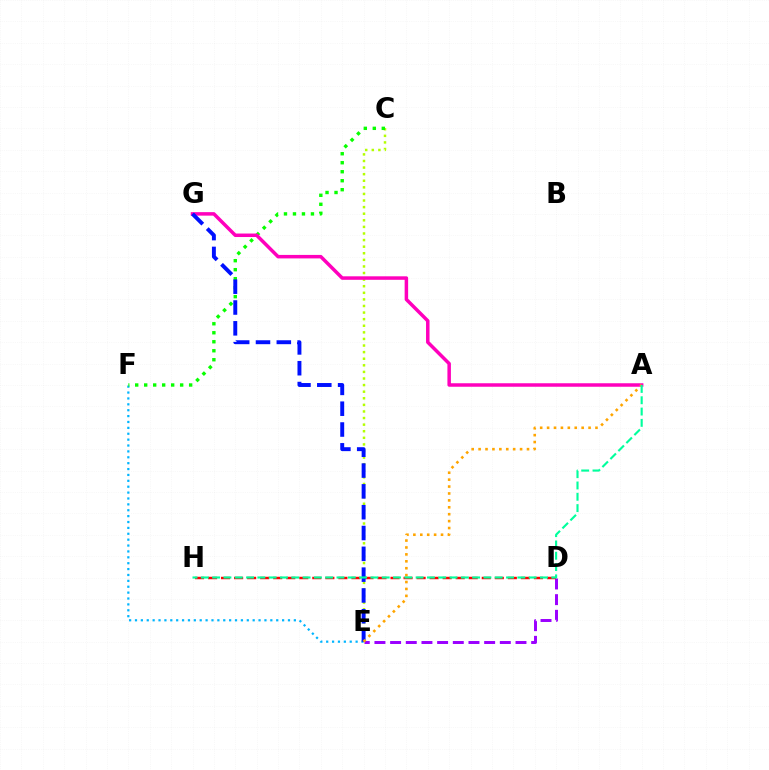{('C', 'E'): [{'color': '#b3ff00', 'line_style': 'dotted', 'thickness': 1.79}], ('D', 'E'): [{'color': '#9b00ff', 'line_style': 'dashed', 'thickness': 2.13}], ('E', 'F'): [{'color': '#00b5ff', 'line_style': 'dotted', 'thickness': 1.6}], ('C', 'F'): [{'color': '#08ff00', 'line_style': 'dotted', 'thickness': 2.44}], ('D', 'H'): [{'color': '#ff0000', 'line_style': 'dashed', 'thickness': 1.77}], ('A', 'G'): [{'color': '#ff00bd', 'line_style': 'solid', 'thickness': 2.52}], ('E', 'G'): [{'color': '#0010ff', 'line_style': 'dashed', 'thickness': 2.83}], ('A', 'E'): [{'color': '#ffa500', 'line_style': 'dotted', 'thickness': 1.88}], ('A', 'H'): [{'color': '#00ff9d', 'line_style': 'dashed', 'thickness': 1.54}]}